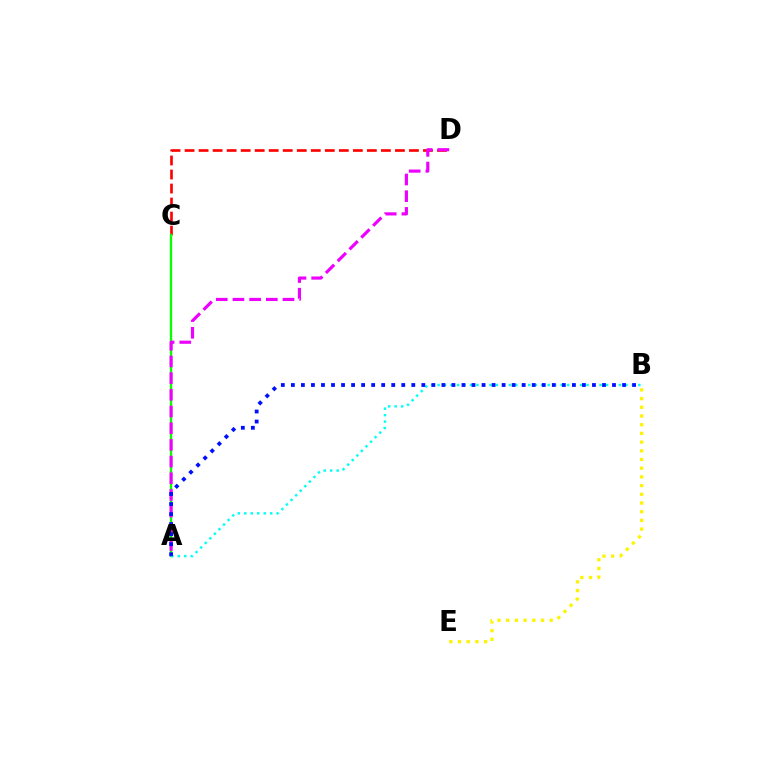{('C', 'D'): [{'color': '#ff0000', 'line_style': 'dashed', 'thickness': 1.91}], ('A', 'C'): [{'color': '#08ff00', 'line_style': 'solid', 'thickness': 1.67}], ('A', 'B'): [{'color': '#00fff6', 'line_style': 'dotted', 'thickness': 1.76}, {'color': '#0010ff', 'line_style': 'dotted', 'thickness': 2.73}], ('B', 'E'): [{'color': '#fcf500', 'line_style': 'dotted', 'thickness': 2.36}], ('A', 'D'): [{'color': '#ee00ff', 'line_style': 'dashed', 'thickness': 2.27}]}